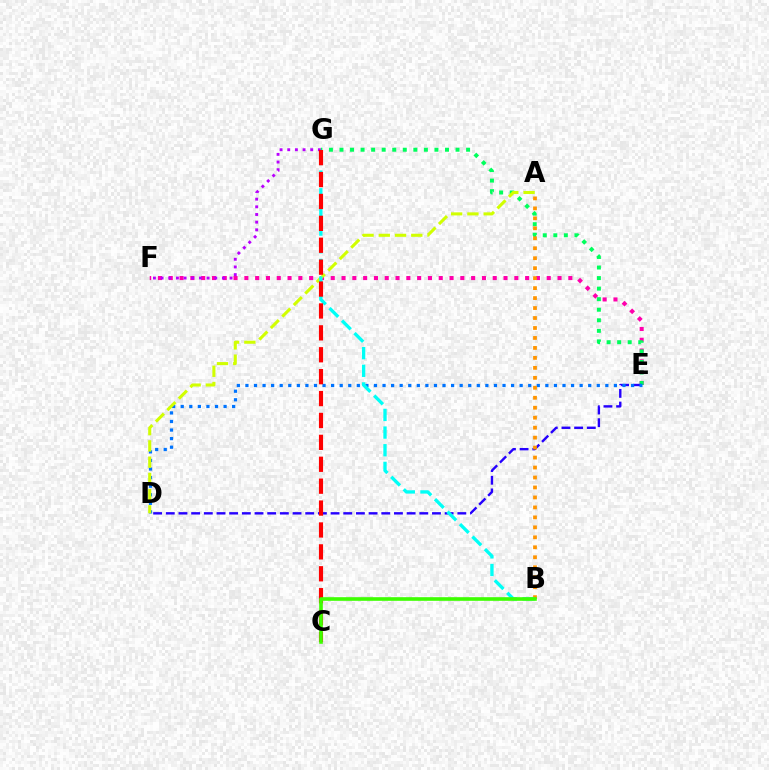{('E', 'F'): [{'color': '#ff00ac', 'line_style': 'dotted', 'thickness': 2.93}], ('E', 'G'): [{'color': '#00ff5c', 'line_style': 'dotted', 'thickness': 2.87}], ('D', 'E'): [{'color': '#2500ff', 'line_style': 'dashed', 'thickness': 1.72}, {'color': '#0074ff', 'line_style': 'dotted', 'thickness': 2.33}], ('F', 'G'): [{'color': '#b900ff', 'line_style': 'dotted', 'thickness': 2.08}], ('A', 'D'): [{'color': '#d1ff00', 'line_style': 'dashed', 'thickness': 2.21}], ('A', 'B'): [{'color': '#ff9400', 'line_style': 'dotted', 'thickness': 2.71}], ('B', 'G'): [{'color': '#00fff6', 'line_style': 'dashed', 'thickness': 2.4}], ('C', 'G'): [{'color': '#ff0000', 'line_style': 'dashed', 'thickness': 2.98}], ('B', 'C'): [{'color': '#3dff00', 'line_style': 'solid', 'thickness': 2.61}]}